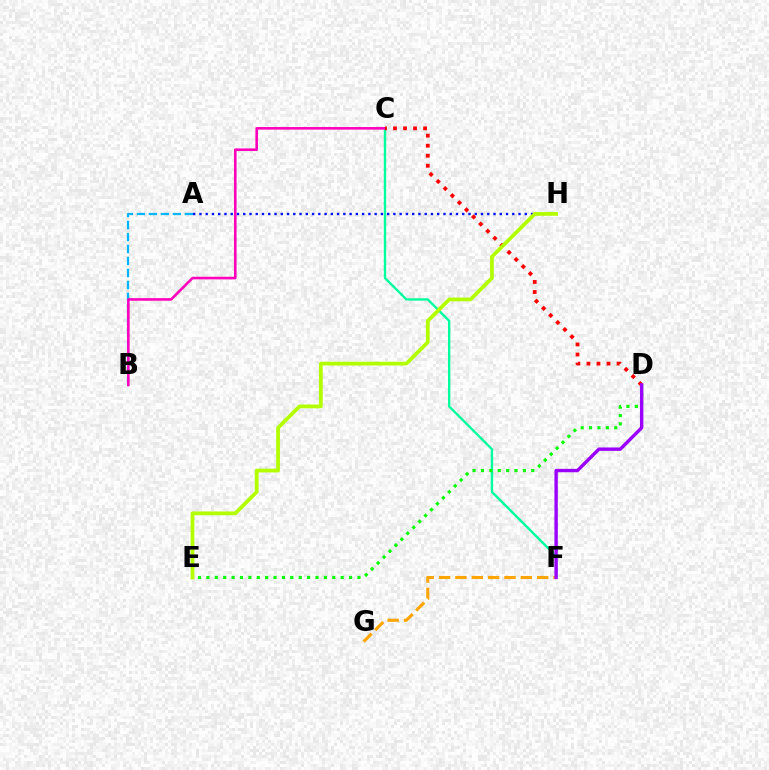{('A', 'B'): [{'color': '#00b5ff', 'line_style': 'dashed', 'thickness': 1.63}], ('C', 'F'): [{'color': '#00ff9d', 'line_style': 'solid', 'thickness': 1.7}], ('F', 'G'): [{'color': '#ffa500', 'line_style': 'dashed', 'thickness': 2.22}], ('B', 'C'): [{'color': '#ff00bd', 'line_style': 'solid', 'thickness': 1.87}], ('D', 'E'): [{'color': '#08ff00', 'line_style': 'dotted', 'thickness': 2.28}], ('A', 'H'): [{'color': '#0010ff', 'line_style': 'dotted', 'thickness': 1.7}], ('C', 'D'): [{'color': '#ff0000', 'line_style': 'dotted', 'thickness': 2.73}], ('E', 'H'): [{'color': '#b3ff00', 'line_style': 'solid', 'thickness': 2.72}], ('D', 'F'): [{'color': '#9b00ff', 'line_style': 'solid', 'thickness': 2.44}]}